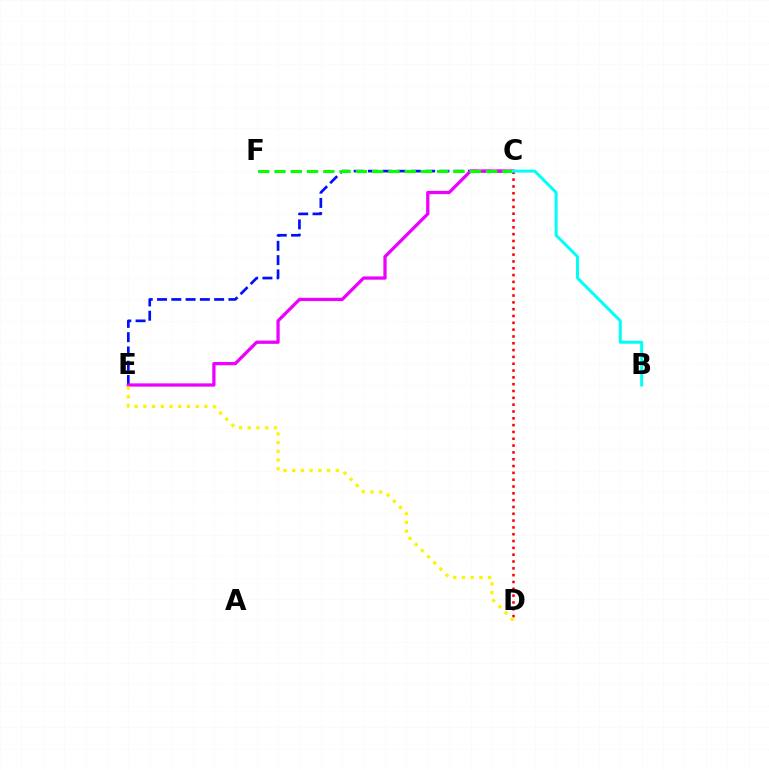{('C', 'E'): [{'color': '#0010ff', 'line_style': 'dashed', 'thickness': 1.94}, {'color': '#ee00ff', 'line_style': 'solid', 'thickness': 2.35}], ('C', 'F'): [{'color': '#08ff00', 'line_style': 'dashed', 'thickness': 2.21}], ('C', 'D'): [{'color': '#ff0000', 'line_style': 'dotted', 'thickness': 1.85}], ('D', 'E'): [{'color': '#fcf500', 'line_style': 'dotted', 'thickness': 2.37}], ('B', 'C'): [{'color': '#00fff6', 'line_style': 'solid', 'thickness': 2.16}]}